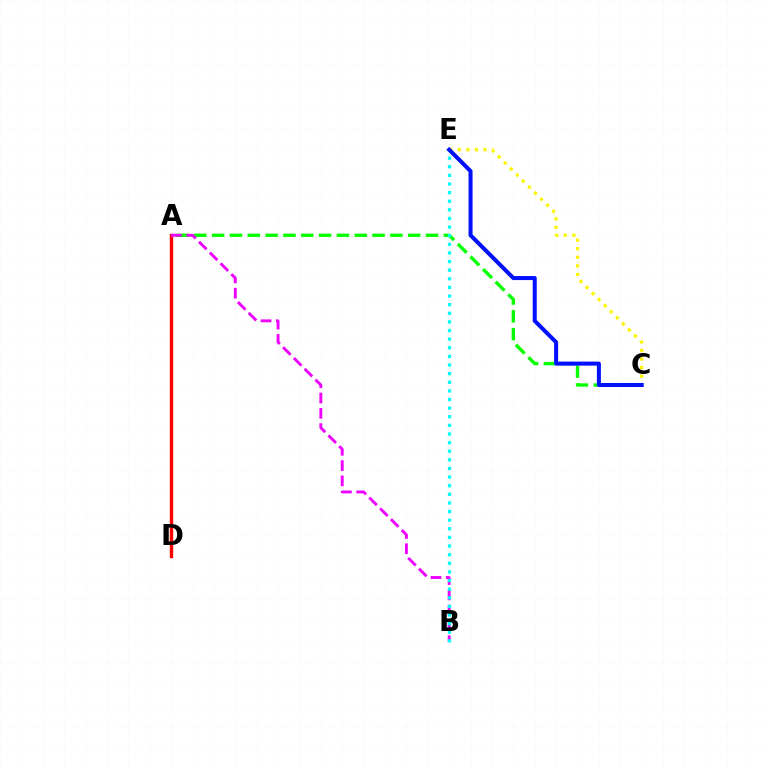{('A', 'D'): [{'color': '#ff0000', 'line_style': 'solid', 'thickness': 2.45}], ('A', 'C'): [{'color': '#08ff00', 'line_style': 'dashed', 'thickness': 2.42}], ('C', 'E'): [{'color': '#fcf500', 'line_style': 'dotted', 'thickness': 2.32}, {'color': '#0010ff', 'line_style': 'solid', 'thickness': 2.9}], ('A', 'B'): [{'color': '#ee00ff', 'line_style': 'dashed', 'thickness': 2.08}], ('B', 'E'): [{'color': '#00fff6', 'line_style': 'dotted', 'thickness': 2.34}]}